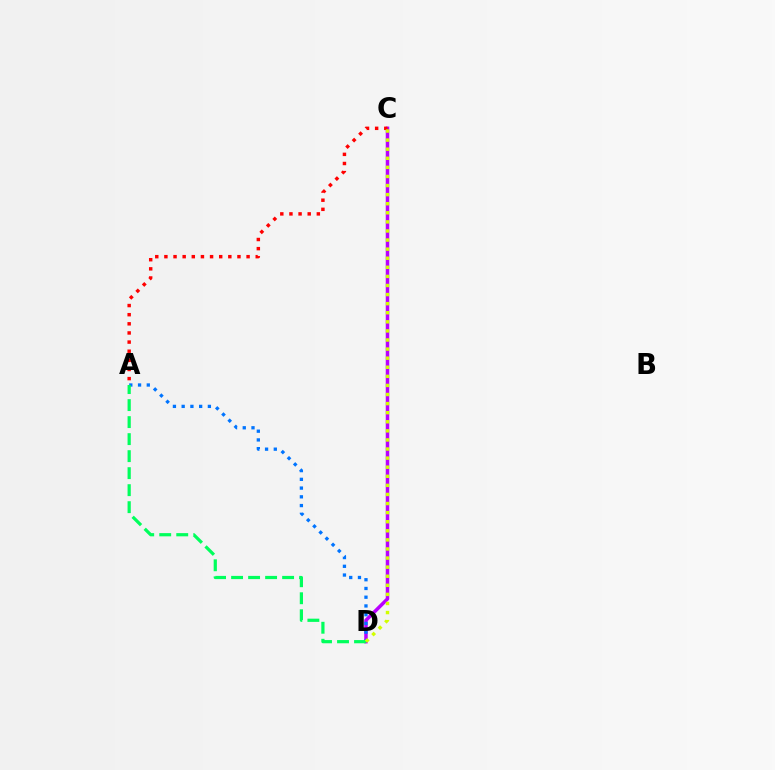{('C', 'D'): [{'color': '#b900ff', 'line_style': 'solid', 'thickness': 2.52}, {'color': '#d1ff00', 'line_style': 'dotted', 'thickness': 2.47}], ('A', 'D'): [{'color': '#0074ff', 'line_style': 'dotted', 'thickness': 2.37}, {'color': '#00ff5c', 'line_style': 'dashed', 'thickness': 2.31}], ('A', 'C'): [{'color': '#ff0000', 'line_style': 'dotted', 'thickness': 2.48}]}